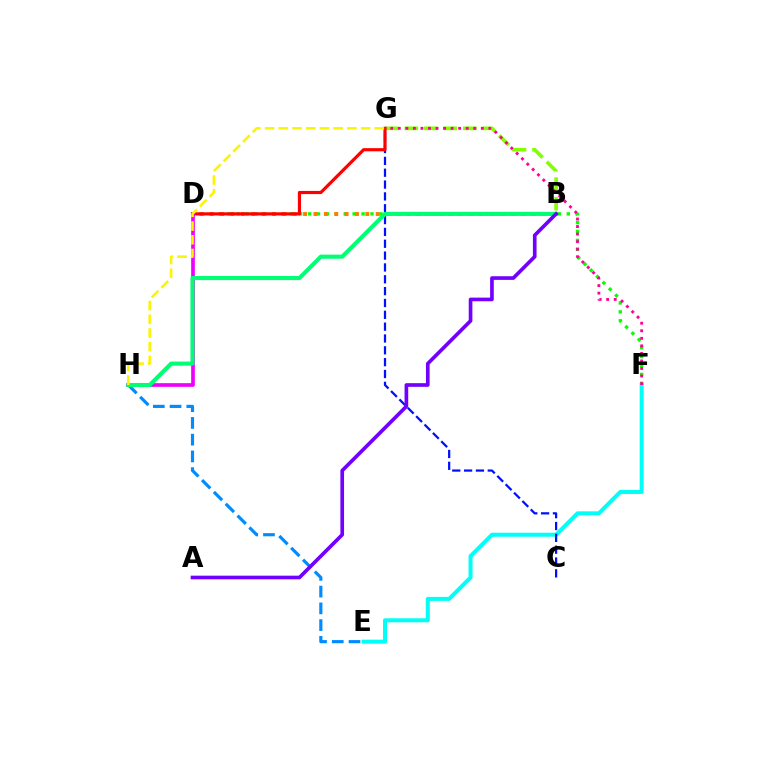{('E', 'H'): [{'color': '#008cff', 'line_style': 'dashed', 'thickness': 2.27}], ('D', 'F'): [{'color': '#08ff00', 'line_style': 'dotted', 'thickness': 2.42}], ('B', 'D'): [{'color': '#ff7c00', 'line_style': 'dotted', 'thickness': 2.82}], ('E', 'F'): [{'color': '#00fff6', 'line_style': 'solid', 'thickness': 2.89}], ('B', 'G'): [{'color': '#84ff00', 'line_style': 'dashed', 'thickness': 2.65}], ('C', 'G'): [{'color': '#0010ff', 'line_style': 'dashed', 'thickness': 1.61}], ('D', 'G'): [{'color': '#ff0000', 'line_style': 'solid', 'thickness': 2.28}], ('F', 'G'): [{'color': '#ff0094', 'line_style': 'dotted', 'thickness': 2.05}], ('D', 'H'): [{'color': '#ee00ff', 'line_style': 'solid', 'thickness': 2.66}], ('B', 'H'): [{'color': '#00ff74', 'line_style': 'solid', 'thickness': 2.94}], ('G', 'H'): [{'color': '#fcf500', 'line_style': 'dashed', 'thickness': 1.86}], ('A', 'B'): [{'color': '#7200ff', 'line_style': 'solid', 'thickness': 2.63}]}